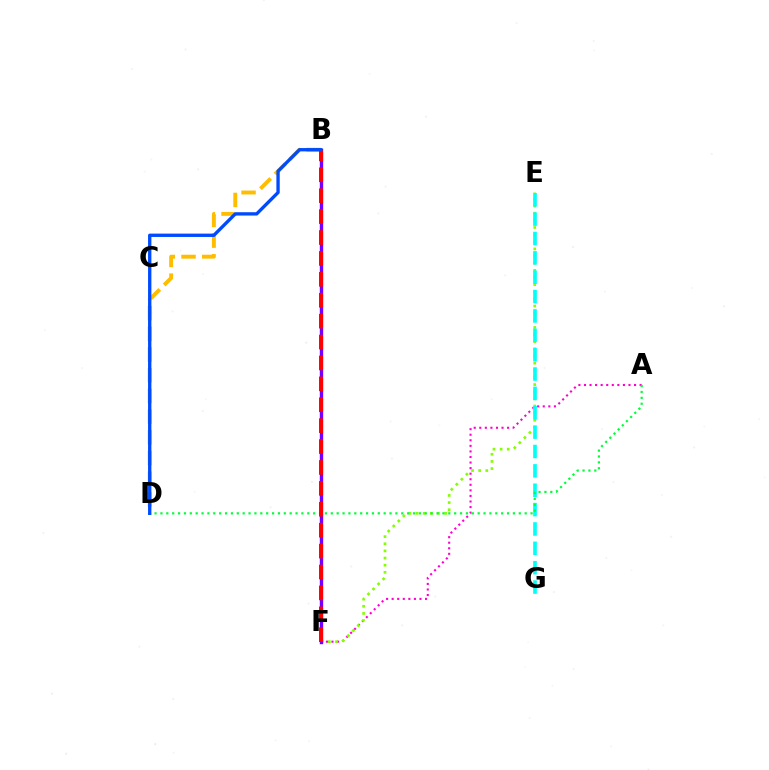{('A', 'F'): [{'color': '#ff00cf', 'line_style': 'dotted', 'thickness': 1.51}], ('E', 'F'): [{'color': '#84ff00', 'line_style': 'dotted', 'thickness': 1.94}], ('E', 'G'): [{'color': '#00fff6', 'line_style': 'dashed', 'thickness': 2.63}], ('A', 'D'): [{'color': '#00ff39', 'line_style': 'dotted', 'thickness': 1.6}], ('B', 'D'): [{'color': '#ffbd00', 'line_style': 'dashed', 'thickness': 2.81}, {'color': '#004bff', 'line_style': 'solid', 'thickness': 2.41}], ('B', 'F'): [{'color': '#7200ff', 'line_style': 'solid', 'thickness': 2.44}, {'color': '#ff0000', 'line_style': 'dashed', 'thickness': 2.84}]}